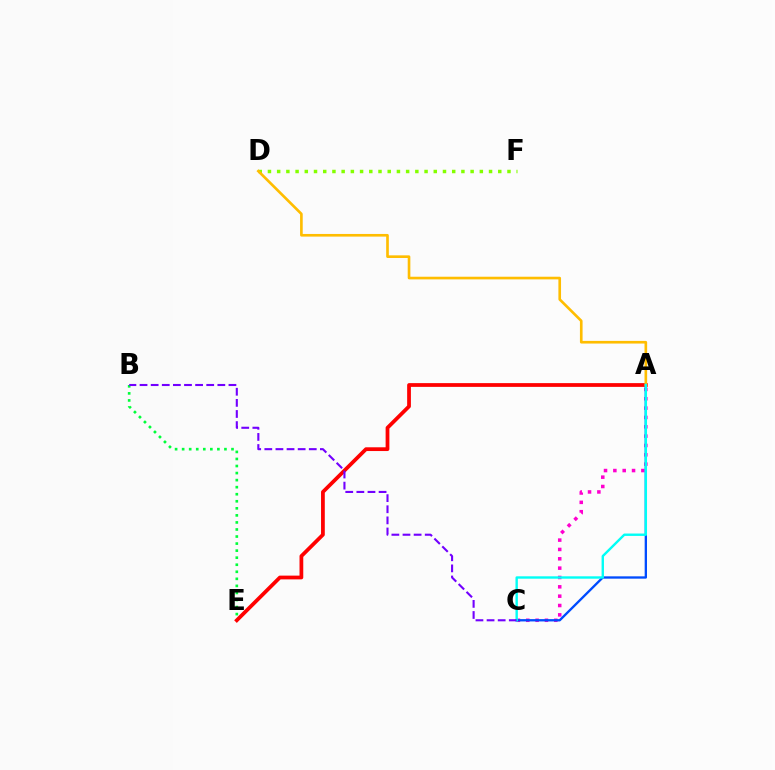{('B', 'E'): [{'color': '#00ff39', 'line_style': 'dotted', 'thickness': 1.92}], ('A', 'C'): [{'color': '#ff00cf', 'line_style': 'dotted', 'thickness': 2.54}, {'color': '#004bff', 'line_style': 'solid', 'thickness': 1.68}, {'color': '#00fff6', 'line_style': 'solid', 'thickness': 1.72}], ('D', 'F'): [{'color': '#84ff00', 'line_style': 'dotted', 'thickness': 2.5}], ('A', 'E'): [{'color': '#ff0000', 'line_style': 'solid', 'thickness': 2.7}], ('A', 'D'): [{'color': '#ffbd00', 'line_style': 'solid', 'thickness': 1.91}], ('B', 'C'): [{'color': '#7200ff', 'line_style': 'dashed', 'thickness': 1.51}]}